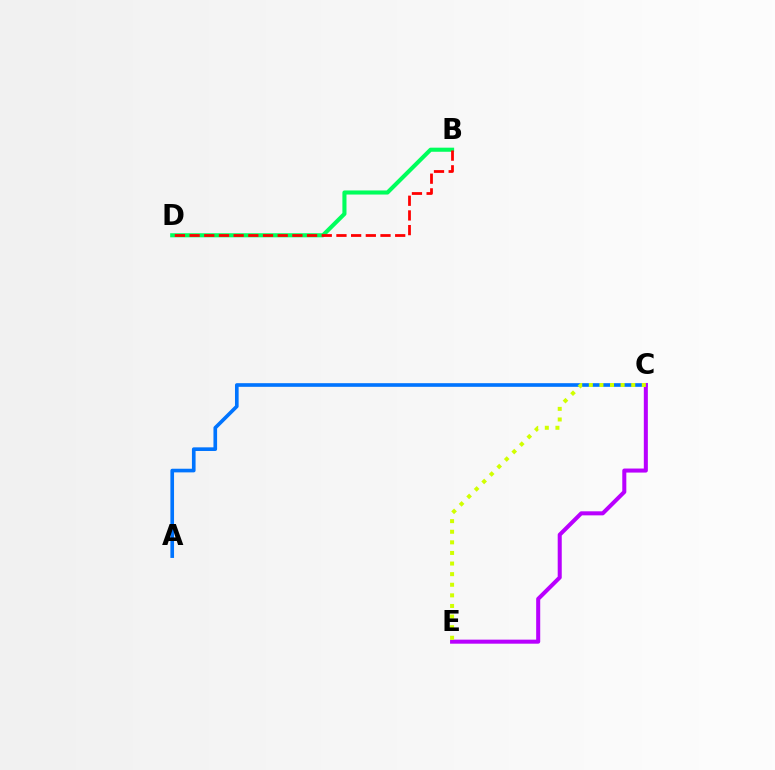{('A', 'C'): [{'color': '#0074ff', 'line_style': 'solid', 'thickness': 2.62}], ('C', 'E'): [{'color': '#b900ff', 'line_style': 'solid', 'thickness': 2.91}, {'color': '#d1ff00', 'line_style': 'dotted', 'thickness': 2.88}], ('B', 'D'): [{'color': '#00ff5c', 'line_style': 'solid', 'thickness': 2.94}, {'color': '#ff0000', 'line_style': 'dashed', 'thickness': 2.0}]}